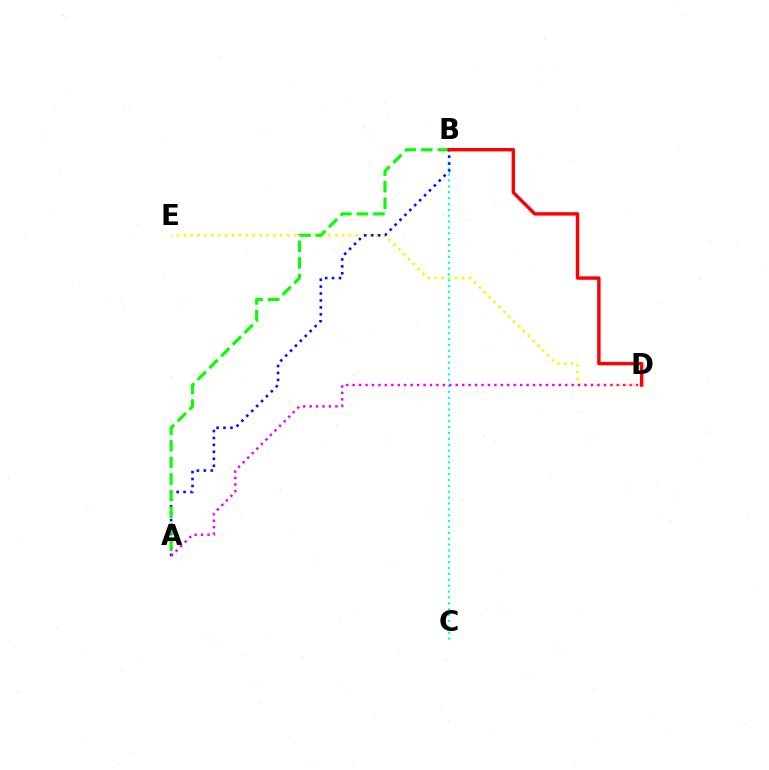{('D', 'E'): [{'color': '#fcf500', 'line_style': 'dotted', 'thickness': 1.87}], ('B', 'C'): [{'color': '#00fff6', 'line_style': 'dotted', 'thickness': 1.6}], ('A', 'B'): [{'color': '#0010ff', 'line_style': 'dotted', 'thickness': 1.89}, {'color': '#08ff00', 'line_style': 'dashed', 'thickness': 2.25}], ('A', 'D'): [{'color': '#ee00ff', 'line_style': 'dotted', 'thickness': 1.75}], ('B', 'D'): [{'color': '#ff0000', 'line_style': 'solid', 'thickness': 2.46}]}